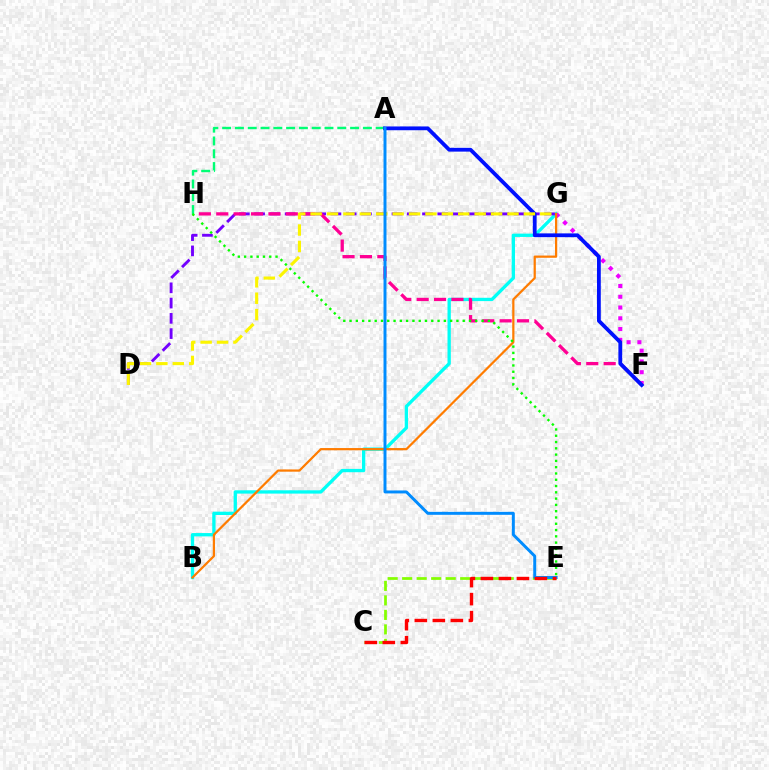{('B', 'G'): [{'color': '#00fff6', 'line_style': 'solid', 'thickness': 2.39}, {'color': '#ff7c00', 'line_style': 'solid', 'thickness': 1.61}], ('D', 'G'): [{'color': '#7200ff', 'line_style': 'dashed', 'thickness': 2.07}, {'color': '#fcf500', 'line_style': 'dashed', 'thickness': 2.23}], ('F', 'G'): [{'color': '#ee00ff', 'line_style': 'dotted', 'thickness': 2.92}], ('F', 'H'): [{'color': '#ff0094', 'line_style': 'dashed', 'thickness': 2.36}], ('C', 'E'): [{'color': '#84ff00', 'line_style': 'dashed', 'thickness': 1.97}, {'color': '#ff0000', 'line_style': 'dashed', 'thickness': 2.45}], ('A', 'H'): [{'color': '#00ff74', 'line_style': 'dashed', 'thickness': 1.74}], ('A', 'F'): [{'color': '#0010ff', 'line_style': 'solid', 'thickness': 2.73}], ('E', 'H'): [{'color': '#08ff00', 'line_style': 'dotted', 'thickness': 1.71}], ('A', 'E'): [{'color': '#008cff', 'line_style': 'solid', 'thickness': 2.13}]}